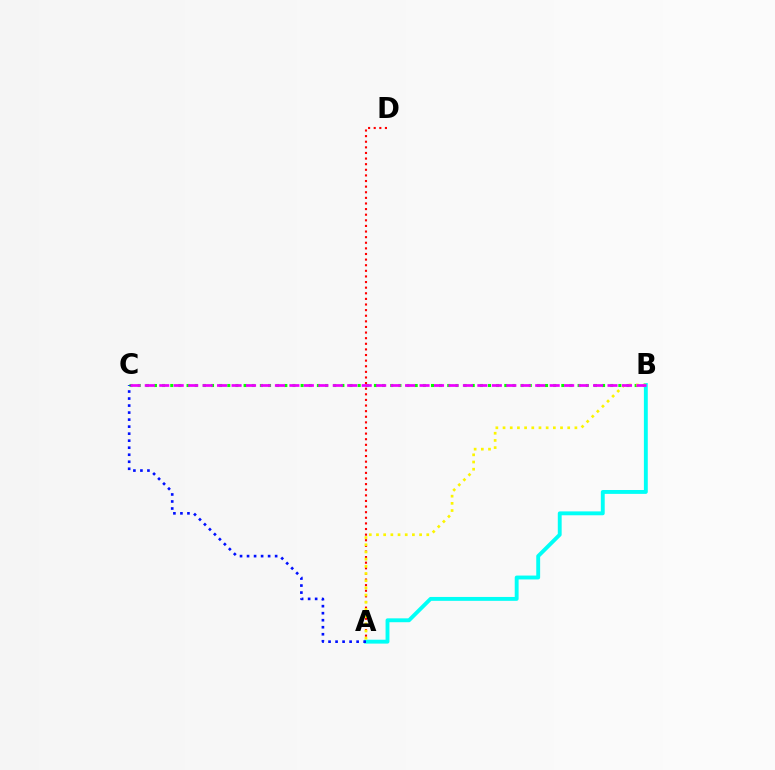{('B', 'C'): [{'color': '#08ff00', 'line_style': 'dotted', 'thickness': 2.21}, {'color': '#ee00ff', 'line_style': 'dashed', 'thickness': 1.96}], ('A', 'D'): [{'color': '#ff0000', 'line_style': 'dotted', 'thickness': 1.52}], ('A', 'B'): [{'color': '#00fff6', 'line_style': 'solid', 'thickness': 2.79}, {'color': '#fcf500', 'line_style': 'dotted', 'thickness': 1.95}], ('A', 'C'): [{'color': '#0010ff', 'line_style': 'dotted', 'thickness': 1.91}]}